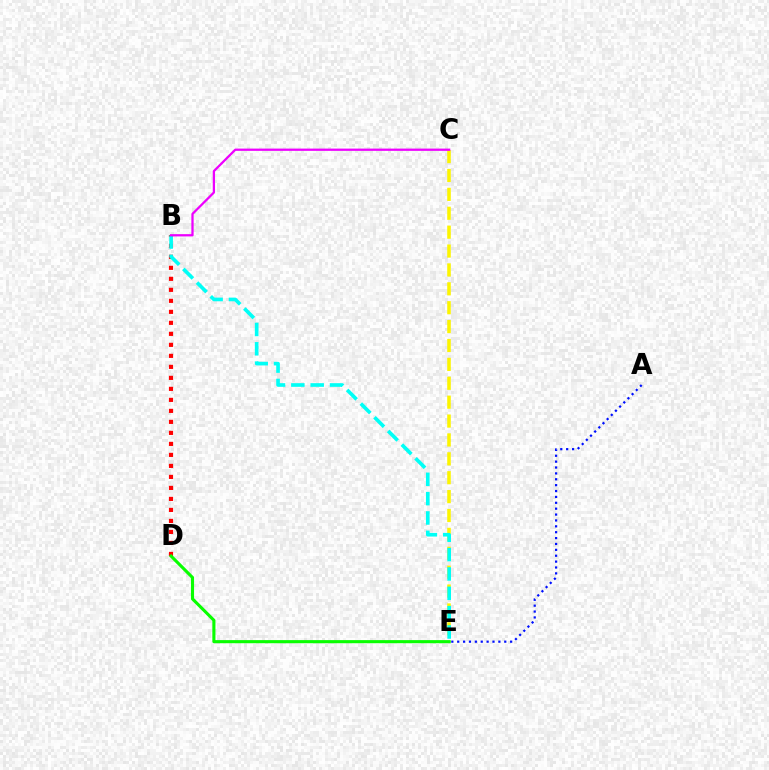{('C', 'E'): [{'color': '#fcf500', 'line_style': 'dashed', 'thickness': 2.57}], ('B', 'D'): [{'color': '#ff0000', 'line_style': 'dotted', 'thickness': 2.99}], ('D', 'E'): [{'color': '#08ff00', 'line_style': 'solid', 'thickness': 2.23}], ('B', 'E'): [{'color': '#00fff6', 'line_style': 'dashed', 'thickness': 2.63}], ('B', 'C'): [{'color': '#ee00ff', 'line_style': 'solid', 'thickness': 1.63}], ('A', 'E'): [{'color': '#0010ff', 'line_style': 'dotted', 'thickness': 1.6}]}